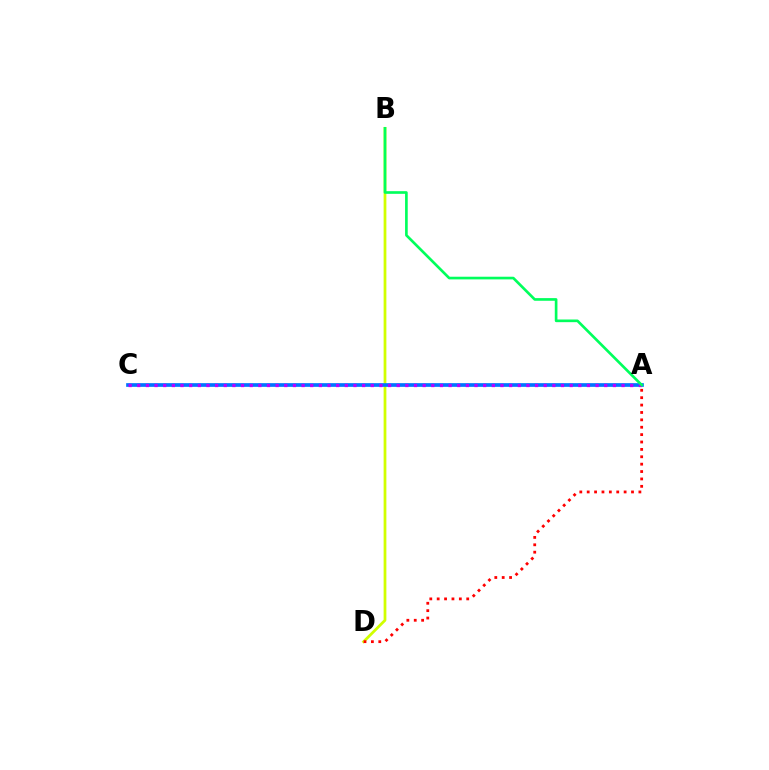{('B', 'D'): [{'color': '#d1ff00', 'line_style': 'solid', 'thickness': 1.99}], ('A', 'C'): [{'color': '#0074ff', 'line_style': 'solid', 'thickness': 2.66}, {'color': '#b900ff', 'line_style': 'dotted', 'thickness': 2.35}], ('A', 'B'): [{'color': '#00ff5c', 'line_style': 'solid', 'thickness': 1.91}], ('A', 'D'): [{'color': '#ff0000', 'line_style': 'dotted', 'thickness': 2.01}]}